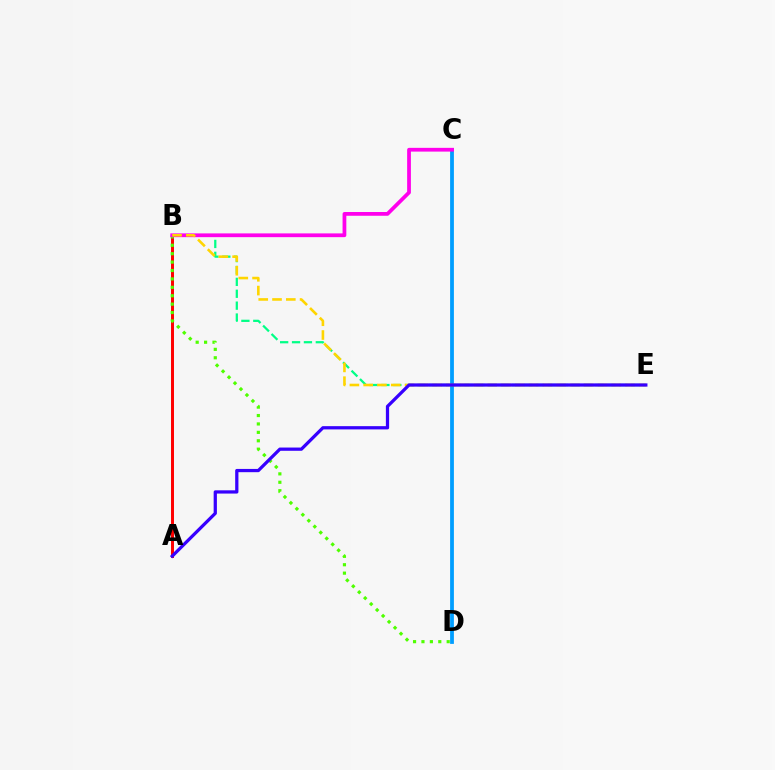{('C', 'D'): [{'color': '#009eff', 'line_style': 'solid', 'thickness': 2.72}], ('A', 'B'): [{'color': '#ff0000', 'line_style': 'solid', 'thickness': 2.14}], ('B', 'E'): [{'color': '#00ff86', 'line_style': 'dashed', 'thickness': 1.62}, {'color': '#ffd500', 'line_style': 'dashed', 'thickness': 1.87}], ('B', 'D'): [{'color': '#4fff00', 'line_style': 'dotted', 'thickness': 2.29}], ('B', 'C'): [{'color': '#ff00ed', 'line_style': 'solid', 'thickness': 2.71}], ('A', 'E'): [{'color': '#3700ff', 'line_style': 'solid', 'thickness': 2.34}]}